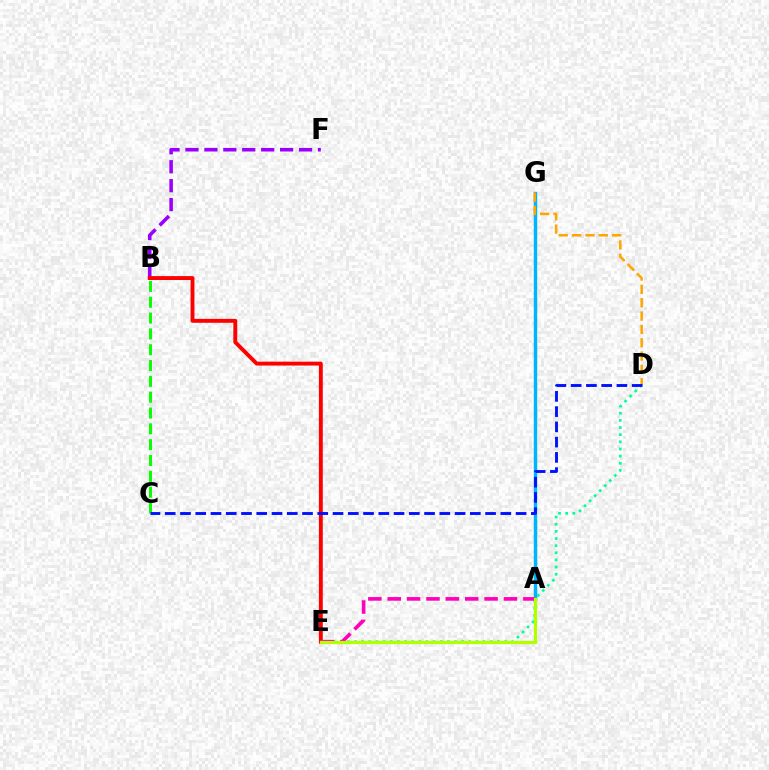{('B', 'C'): [{'color': '#08ff00', 'line_style': 'dashed', 'thickness': 2.15}], ('D', 'E'): [{'color': '#00ff9d', 'line_style': 'dotted', 'thickness': 1.94}], ('A', 'G'): [{'color': '#00b5ff', 'line_style': 'solid', 'thickness': 2.47}], ('B', 'F'): [{'color': '#9b00ff', 'line_style': 'dashed', 'thickness': 2.57}], ('B', 'E'): [{'color': '#ff0000', 'line_style': 'solid', 'thickness': 2.81}], ('D', 'G'): [{'color': '#ffa500', 'line_style': 'dashed', 'thickness': 1.81}], ('A', 'E'): [{'color': '#ff00bd', 'line_style': 'dashed', 'thickness': 2.63}, {'color': '#b3ff00', 'line_style': 'solid', 'thickness': 2.35}], ('C', 'D'): [{'color': '#0010ff', 'line_style': 'dashed', 'thickness': 2.07}]}